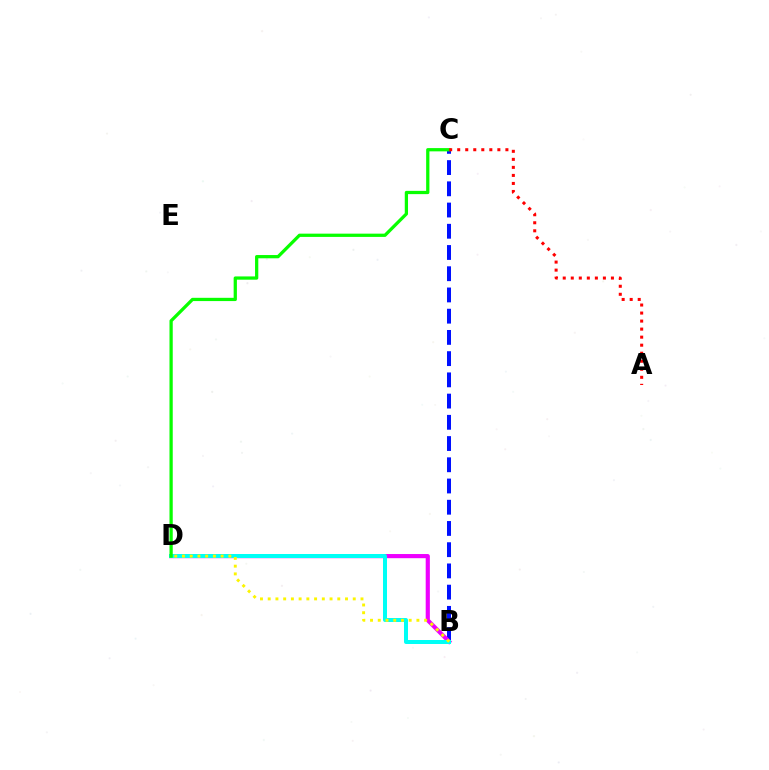{('B', 'C'): [{'color': '#0010ff', 'line_style': 'dashed', 'thickness': 2.88}], ('B', 'D'): [{'color': '#ee00ff', 'line_style': 'solid', 'thickness': 2.99}, {'color': '#00fff6', 'line_style': 'solid', 'thickness': 2.88}, {'color': '#fcf500', 'line_style': 'dotted', 'thickness': 2.1}], ('C', 'D'): [{'color': '#08ff00', 'line_style': 'solid', 'thickness': 2.35}], ('A', 'C'): [{'color': '#ff0000', 'line_style': 'dotted', 'thickness': 2.18}]}